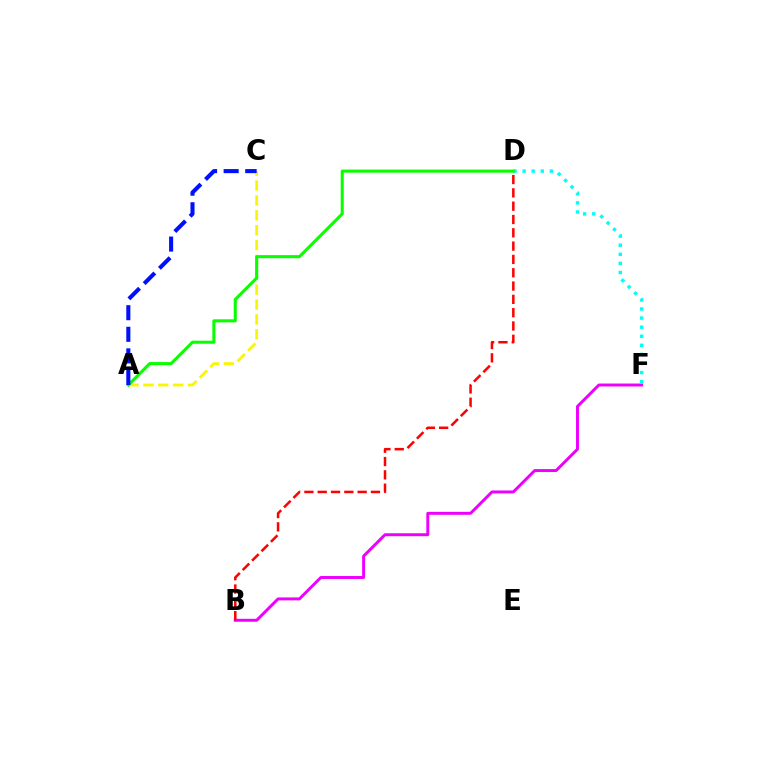{('B', 'F'): [{'color': '#ee00ff', 'line_style': 'solid', 'thickness': 2.12}], ('D', 'F'): [{'color': '#00fff6', 'line_style': 'dotted', 'thickness': 2.47}], ('A', 'C'): [{'color': '#fcf500', 'line_style': 'dashed', 'thickness': 2.02}, {'color': '#0010ff', 'line_style': 'dashed', 'thickness': 2.93}], ('A', 'D'): [{'color': '#08ff00', 'line_style': 'solid', 'thickness': 2.21}], ('B', 'D'): [{'color': '#ff0000', 'line_style': 'dashed', 'thickness': 1.81}]}